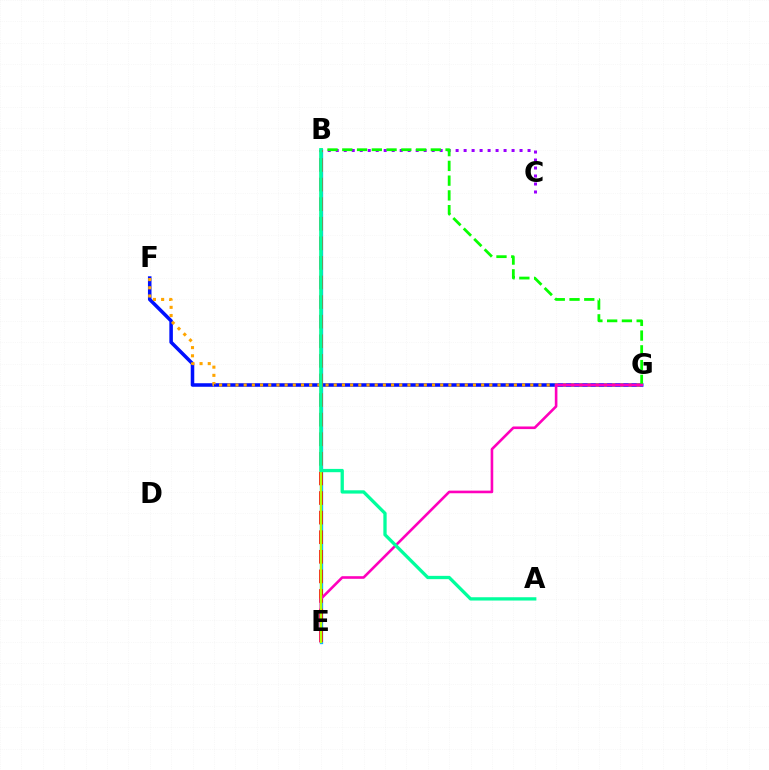{('F', 'G'): [{'color': '#0010ff', 'line_style': 'solid', 'thickness': 2.55}, {'color': '#ffa500', 'line_style': 'dotted', 'thickness': 2.22}], ('B', 'C'): [{'color': '#9b00ff', 'line_style': 'dotted', 'thickness': 2.17}], ('B', 'G'): [{'color': '#08ff00', 'line_style': 'dashed', 'thickness': 2.0}], ('B', 'E'): [{'color': '#00b5ff', 'line_style': 'solid', 'thickness': 2.38}, {'color': '#ff0000', 'line_style': 'dashed', 'thickness': 2.66}, {'color': '#b3ff00', 'line_style': 'solid', 'thickness': 1.62}], ('E', 'G'): [{'color': '#ff00bd', 'line_style': 'solid', 'thickness': 1.88}], ('A', 'B'): [{'color': '#00ff9d', 'line_style': 'solid', 'thickness': 2.37}]}